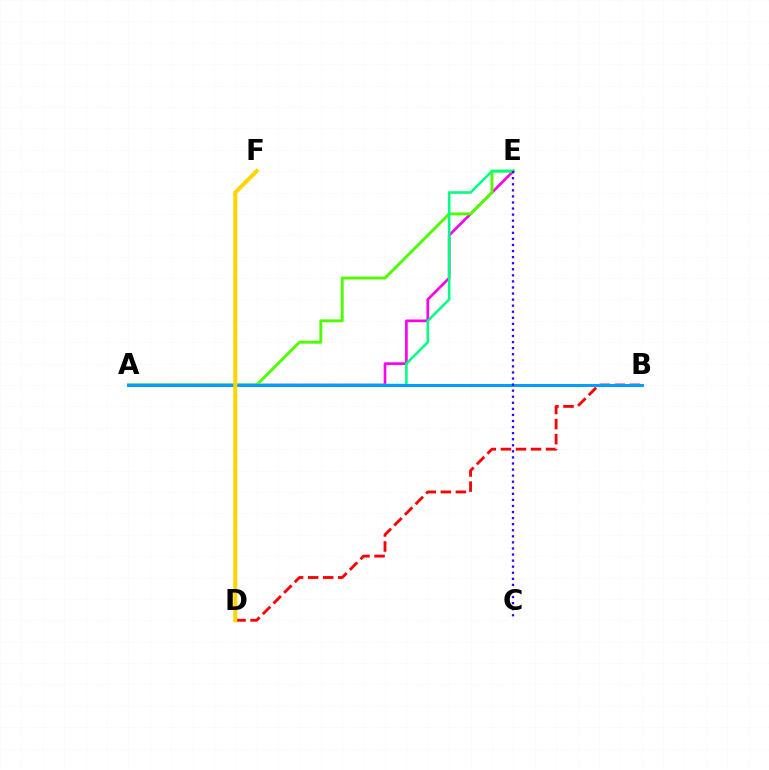{('A', 'E'): [{'color': '#ff00ed', 'line_style': 'solid', 'thickness': 1.93}, {'color': '#4fff00', 'line_style': 'solid', 'thickness': 2.11}, {'color': '#00ff86', 'line_style': 'solid', 'thickness': 1.85}], ('B', 'D'): [{'color': '#ff0000', 'line_style': 'dashed', 'thickness': 2.05}], ('A', 'B'): [{'color': '#009eff', 'line_style': 'solid', 'thickness': 2.14}], ('D', 'F'): [{'color': '#ffd500', 'line_style': 'solid', 'thickness': 2.88}], ('C', 'E'): [{'color': '#3700ff', 'line_style': 'dotted', 'thickness': 1.65}]}